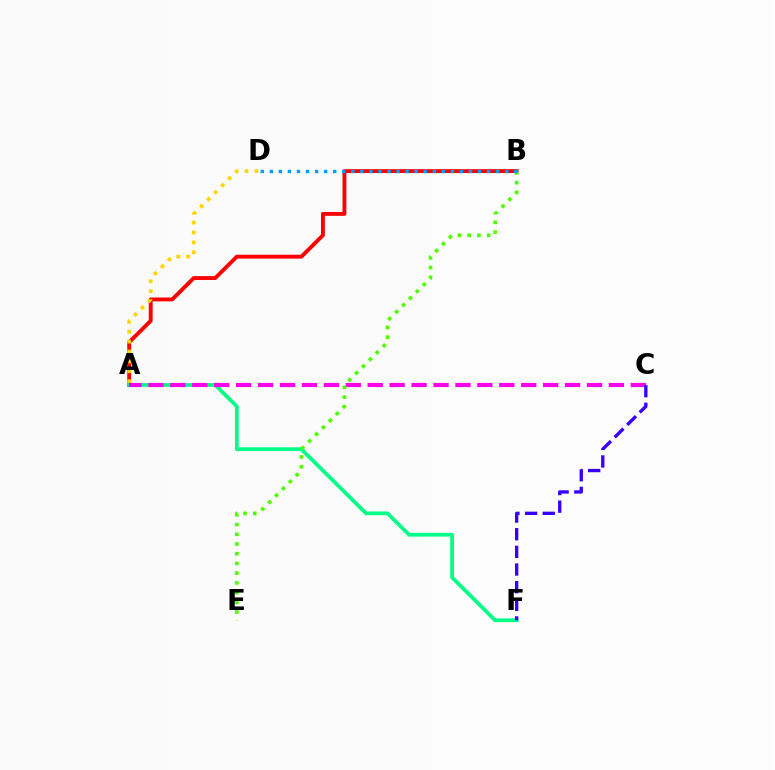{('A', 'B'): [{'color': '#ff0000', 'line_style': 'solid', 'thickness': 2.79}], ('A', 'F'): [{'color': '#00ff86', 'line_style': 'solid', 'thickness': 2.69}], ('A', 'D'): [{'color': '#ffd500', 'line_style': 'dotted', 'thickness': 2.69}], ('A', 'C'): [{'color': '#ff00ed', 'line_style': 'dashed', 'thickness': 2.98}], ('C', 'F'): [{'color': '#3700ff', 'line_style': 'dashed', 'thickness': 2.4}], ('B', 'E'): [{'color': '#4fff00', 'line_style': 'dotted', 'thickness': 2.64}], ('B', 'D'): [{'color': '#009eff', 'line_style': 'dotted', 'thickness': 2.46}]}